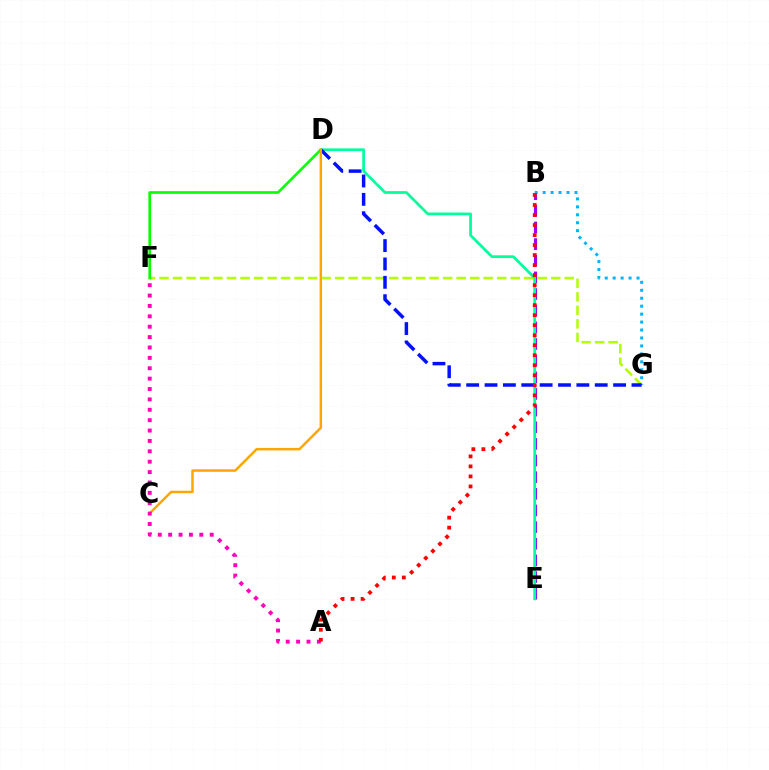{('F', 'G'): [{'color': '#b3ff00', 'line_style': 'dashed', 'thickness': 1.84}], ('B', 'E'): [{'color': '#9b00ff', 'line_style': 'dashed', 'thickness': 2.26}], ('B', 'G'): [{'color': '#00b5ff', 'line_style': 'dotted', 'thickness': 2.16}], ('D', 'E'): [{'color': '#00ff9d', 'line_style': 'solid', 'thickness': 1.96}], ('D', 'F'): [{'color': '#08ff00', 'line_style': 'solid', 'thickness': 1.92}], ('D', 'G'): [{'color': '#0010ff', 'line_style': 'dashed', 'thickness': 2.49}], ('C', 'D'): [{'color': '#ffa500', 'line_style': 'solid', 'thickness': 1.78}], ('A', 'F'): [{'color': '#ff00bd', 'line_style': 'dotted', 'thickness': 2.82}], ('A', 'B'): [{'color': '#ff0000', 'line_style': 'dotted', 'thickness': 2.72}]}